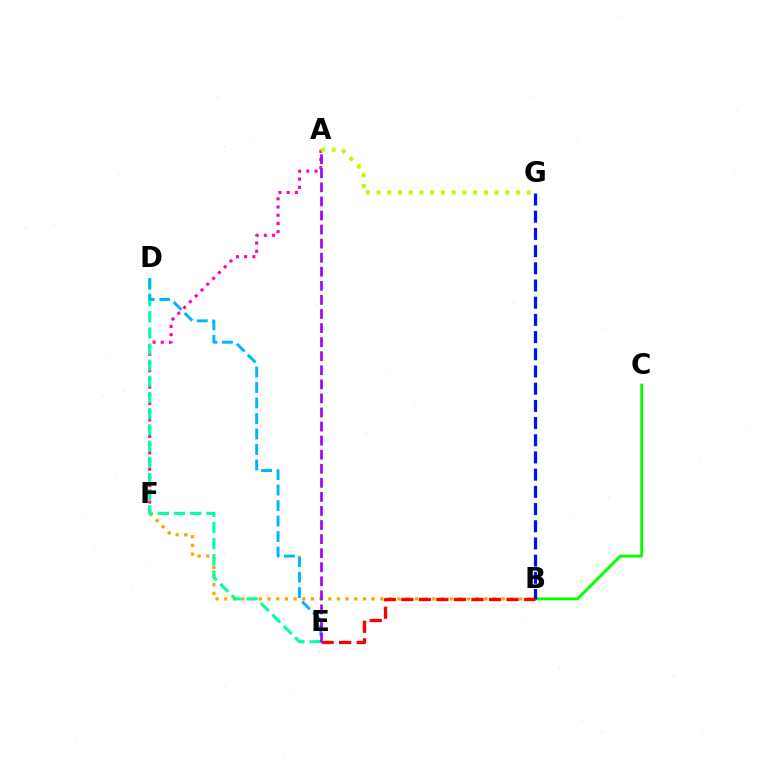{('B', 'C'): [{'color': '#08ff00', 'line_style': 'solid', 'thickness': 2.08}], ('B', 'F'): [{'color': '#ffa500', 'line_style': 'dotted', 'thickness': 2.36}], ('A', 'F'): [{'color': '#ff00bd', 'line_style': 'dotted', 'thickness': 2.23}], ('D', 'E'): [{'color': '#00ff9d', 'line_style': 'dashed', 'thickness': 2.2}, {'color': '#00b5ff', 'line_style': 'dashed', 'thickness': 2.1}], ('B', 'G'): [{'color': '#0010ff', 'line_style': 'dashed', 'thickness': 2.34}], ('B', 'E'): [{'color': '#ff0000', 'line_style': 'dashed', 'thickness': 2.38}], ('A', 'G'): [{'color': '#b3ff00', 'line_style': 'dotted', 'thickness': 2.92}], ('A', 'E'): [{'color': '#9b00ff', 'line_style': 'dashed', 'thickness': 1.91}]}